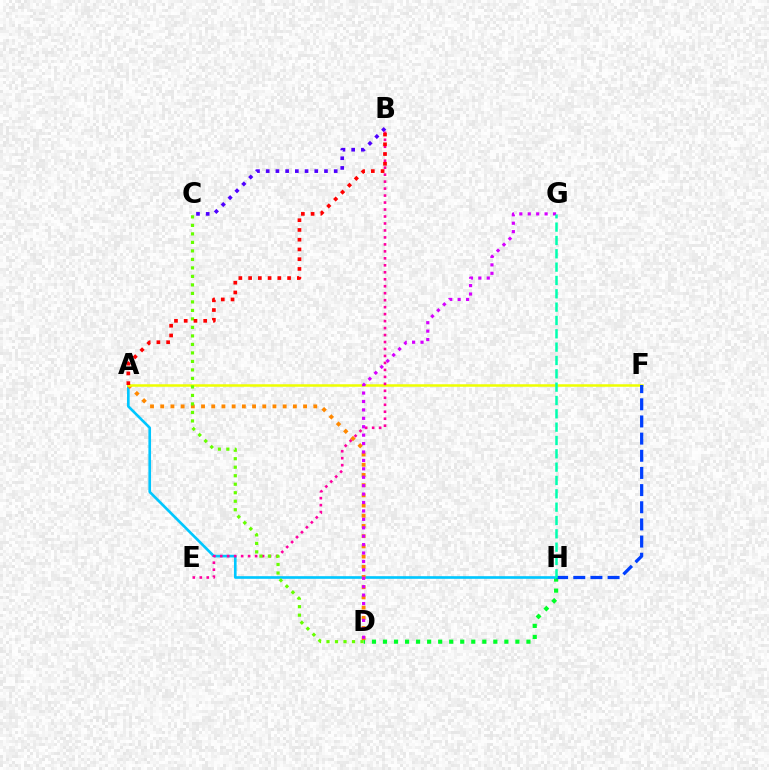{('D', 'H'): [{'color': '#00ff27', 'line_style': 'dotted', 'thickness': 3.0}], ('A', 'H'): [{'color': '#00c7ff', 'line_style': 'solid', 'thickness': 1.9}], ('A', 'D'): [{'color': '#ff8800', 'line_style': 'dotted', 'thickness': 2.77}], ('B', 'C'): [{'color': '#4f00ff', 'line_style': 'dotted', 'thickness': 2.64}], ('A', 'F'): [{'color': '#eeff00', 'line_style': 'solid', 'thickness': 1.81}], ('B', 'E'): [{'color': '#ff00a0', 'line_style': 'dotted', 'thickness': 1.89}], ('D', 'G'): [{'color': '#d600ff', 'line_style': 'dotted', 'thickness': 2.29}], ('F', 'H'): [{'color': '#003fff', 'line_style': 'dashed', 'thickness': 2.33}], ('C', 'D'): [{'color': '#66ff00', 'line_style': 'dotted', 'thickness': 2.31}], ('G', 'H'): [{'color': '#00ffaf', 'line_style': 'dashed', 'thickness': 1.81}], ('A', 'B'): [{'color': '#ff0000', 'line_style': 'dotted', 'thickness': 2.65}]}